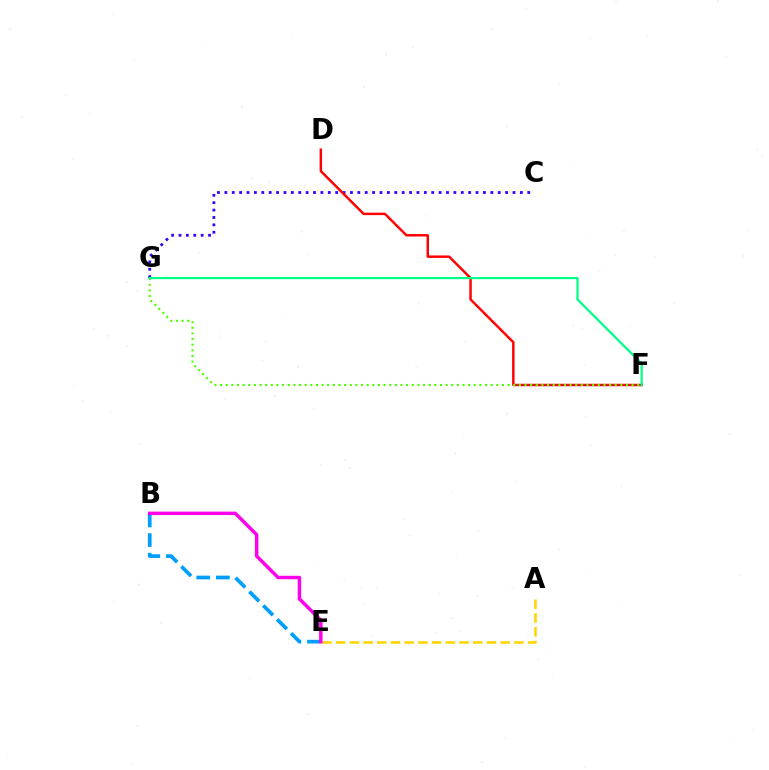{('A', 'E'): [{'color': '#ffd500', 'line_style': 'dashed', 'thickness': 1.86}], ('C', 'G'): [{'color': '#3700ff', 'line_style': 'dotted', 'thickness': 2.01}], ('D', 'F'): [{'color': '#ff0000', 'line_style': 'solid', 'thickness': 1.77}], ('F', 'G'): [{'color': '#4fff00', 'line_style': 'dotted', 'thickness': 1.53}, {'color': '#00ff86', 'line_style': 'solid', 'thickness': 1.6}], ('B', 'E'): [{'color': '#009eff', 'line_style': 'dashed', 'thickness': 2.66}, {'color': '#ff00ed', 'line_style': 'solid', 'thickness': 2.47}]}